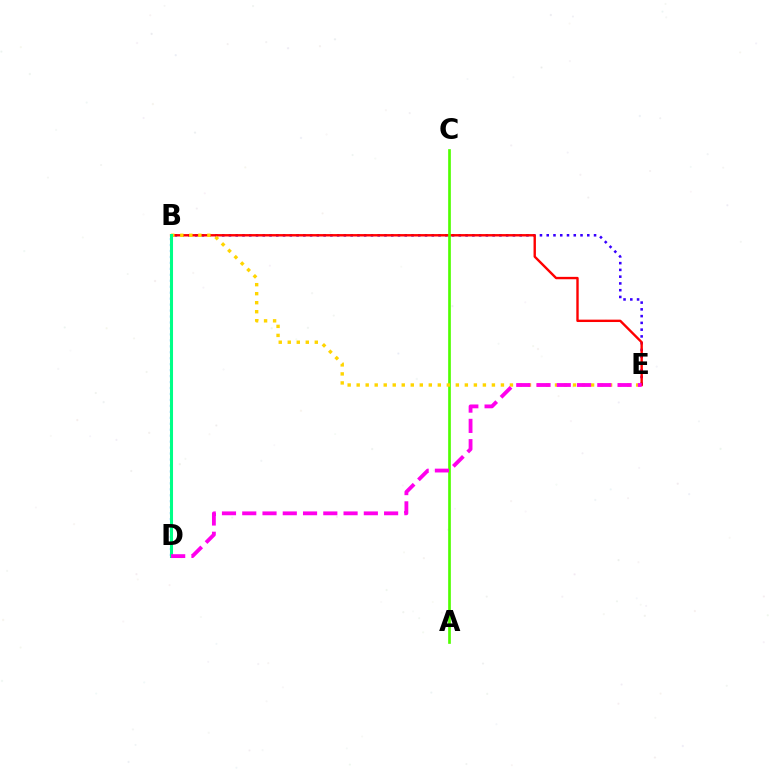{('B', 'D'): [{'color': '#009eff', 'line_style': 'dotted', 'thickness': 1.62}, {'color': '#00ff86', 'line_style': 'solid', 'thickness': 2.19}], ('B', 'E'): [{'color': '#3700ff', 'line_style': 'dotted', 'thickness': 1.84}, {'color': '#ff0000', 'line_style': 'solid', 'thickness': 1.72}, {'color': '#ffd500', 'line_style': 'dotted', 'thickness': 2.45}], ('A', 'C'): [{'color': '#4fff00', 'line_style': 'solid', 'thickness': 1.93}], ('D', 'E'): [{'color': '#ff00ed', 'line_style': 'dashed', 'thickness': 2.75}]}